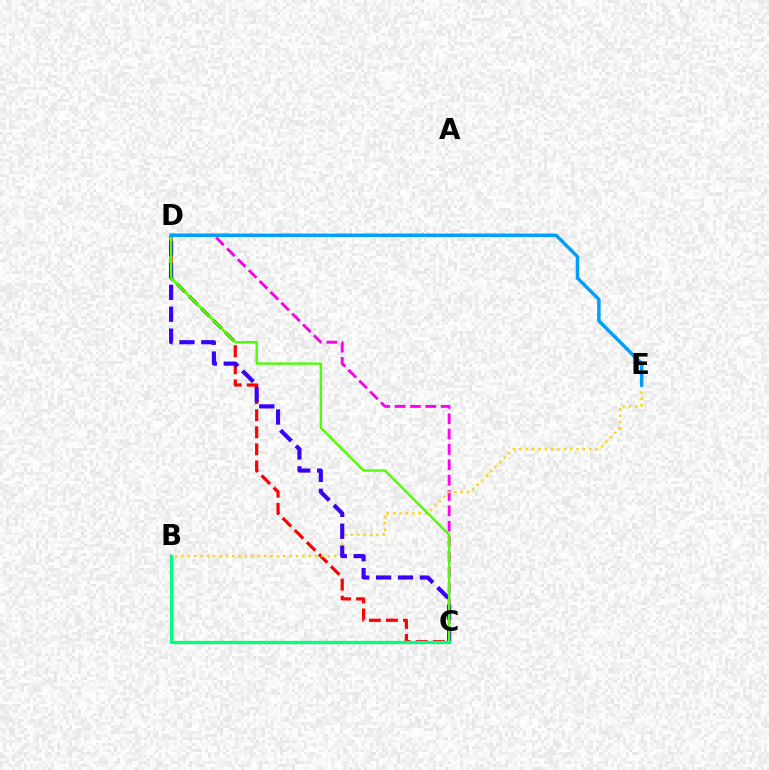{('C', 'D'): [{'color': '#ff0000', 'line_style': 'dashed', 'thickness': 2.32}, {'color': '#ff00ed', 'line_style': 'dashed', 'thickness': 2.09}, {'color': '#3700ff', 'line_style': 'dashed', 'thickness': 2.98}, {'color': '#4fff00', 'line_style': 'solid', 'thickness': 1.72}], ('B', 'E'): [{'color': '#ffd500', 'line_style': 'dotted', 'thickness': 1.73}], ('D', 'E'): [{'color': '#009eff', 'line_style': 'solid', 'thickness': 2.49}], ('B', 'C'): [{'color': '#00ff86', 'line_style': 'solid', 'thickness': 2.39}]}